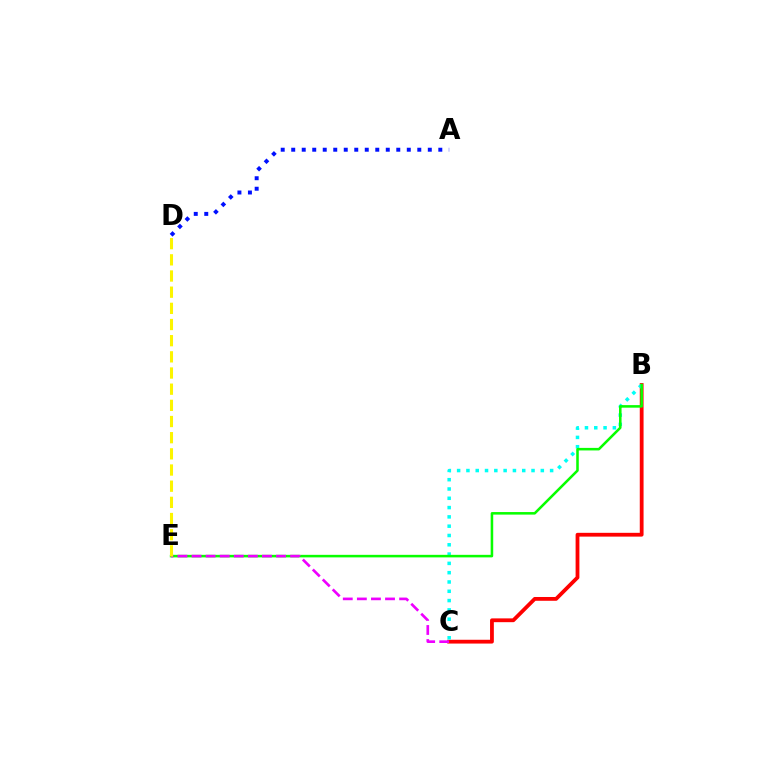{('B', 'C'): [{'color': '#ff0000', 'line_style': 'solid', 'thickness': 2.73}, {'color': '#00fff6', 'line_style': 'dotted', 'thickness': 2.53}], ('B', 'E'): [{'color': '#08ff00', 'line_style': 'solid', 'thickness': 1.83}], ('A', 'D'): [{'color': '#0010ff', 'line_style': 'dotted', 'thickness': 2.85}], ('C', 'E'): [{'color': '#ee00ff', 'line_style': 'dashed', 'thickness': 1.91}], ('D', 'E'): [{'color': '#fcf500', 'line_style': 'dashed', 'thickness': 2.2}]}